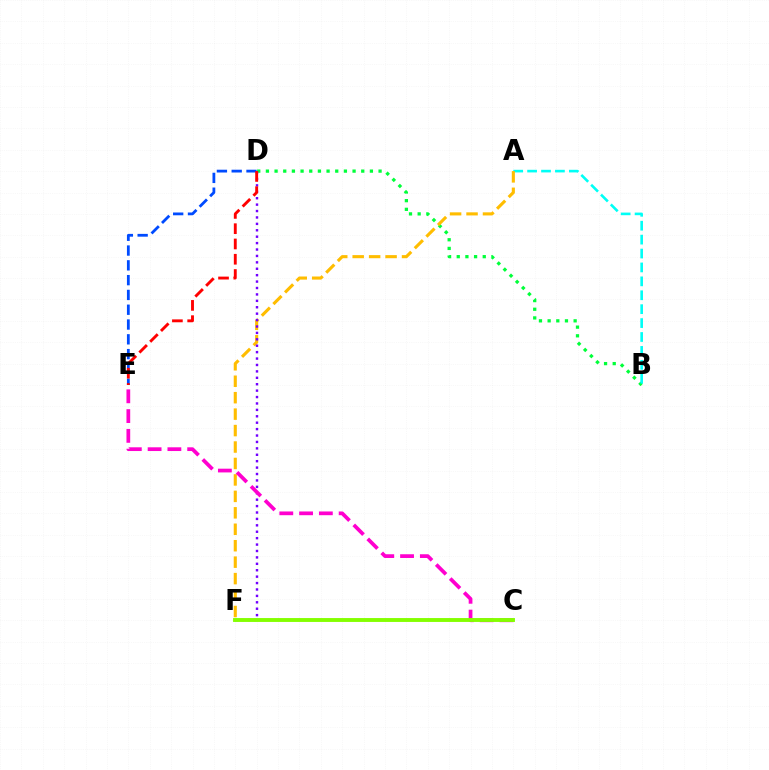{('B', 'D'): [{'color': '#00ff39', 'line_style': 'dotted', 'thickness': 2.35}], ('A', 'B'): [{'color': '#00fff6', 'line_style': 'dashed', 'thickness': 1.89}], ('A', 'F'): [{'color': '#ffbd00', 'line_style': 'dashed', 'thickness': 2.23}], ('D', 'F'): [{'color': '#7200ff', 'line_style': 'dotted', 'thickness': 1.74}], ('D', 'E'): [{'color': '#004bff', 'line_style': 'dashed', 'thickness': 2.01}, {'color': '#ff0000', 'line_style': 'dashed', 'thickness': 2.08}], ('C', 'E'): [{'color': '#ff00cf', 'line_style': 'dashed', 'thickness': 2.69}], ('C', 'F'): [{'color': '#84ff00', 'line_style': 'solid', 'thickness': 2.8}]}